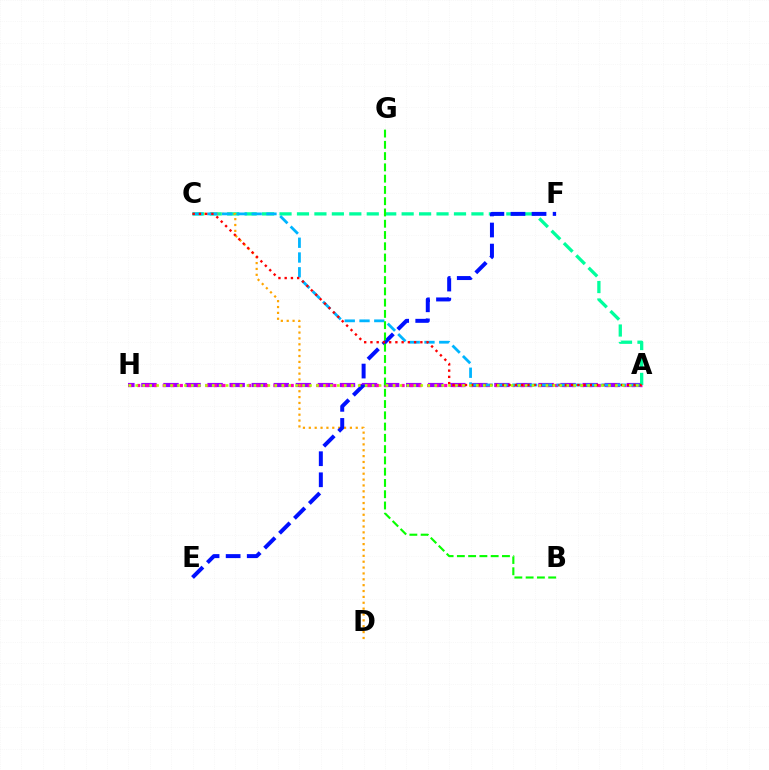{('A', 'H'): [{'color': '#9b00ff', 'line_style': 'dashed', 'thickness': 3.0}, {'color': '#ff00bd', 'line_style': 'dotted', 'thickness': 2.32}, {'color': '#b3ff00', 'line_style': 'dotted', 'thickness': 1.89}], ('A', 'C'): [{'color': '#00ff9d', 'line_style': 'dashed', 'thickness': 2.37}, {'color': '#00b5ff', 'line_style': 'dashed', 'thickness': 2.01}, {'color': '#ff0000', 'line_style': 'dotted', 'thickness': 1.7}], ('C', 'D'): [{'color': '#ffa500', 'line_style': 'dotted', 'thickness': 1.59}], ('E', 'F'): [{'color': '#0010ff', 'line_style': 'dashed', 'thickness': 2.86}], ('B', 'G'): [{'color': '#08ff00', 'line_style': 'dashed', 'thickness': 1.53}]}